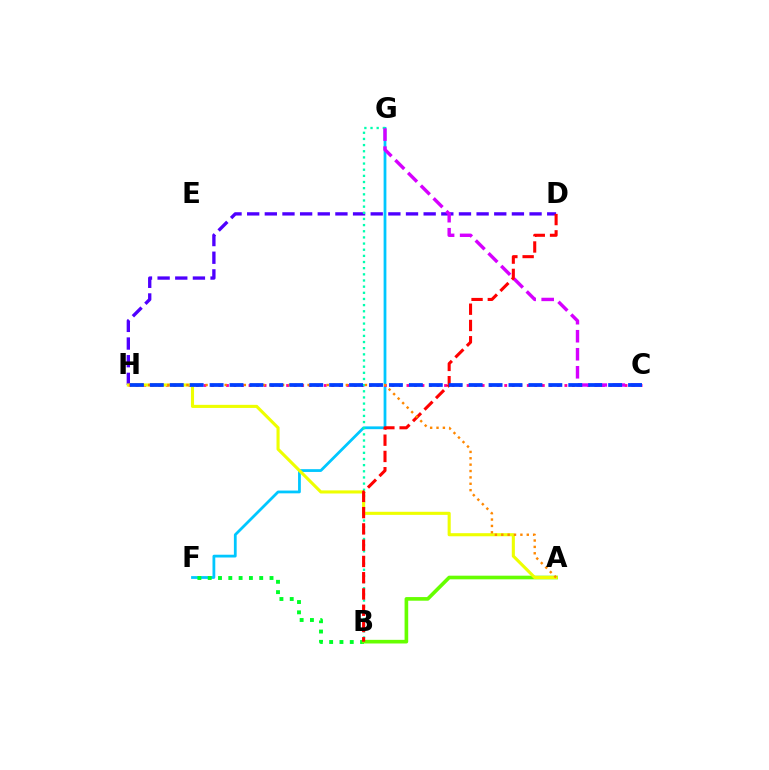{('F', 'G'): [{'color': '#00c7ff', 'line_style': 'solid', 'thickness': 2.0}], ('C', 'H'): [{'color': '#ff00a0', 'line_style': 'dotted', 'thickness': 2.04}, {'color': '#003fff', 'line_style': 'dashed', 'thickness': 2.71}], ('D', 'H'): [{'color': '#4f00ff', 'line_style': 'dashed', 'thickness': 2.4}], ('B', 'G'): [{'color': '#00ffaf', 'line_style': 'dotted', 'thickness': 1.67}], ('B', 'F'): [{'color': '#00ff27', 'line_style': 'dotted', 'thickness': 2.8}], ('A', 'B'): [{'color': '#66ff00', 'line_style': 'solid', 'thickness': 2.62}], ('A', 'H'): [{'color': '#eeff00', 'line_style': 'solid', 'thickness': 2.23}, {'color': '#ff8800', 'line_style': 'dotted', 'thickness': 1.73}], ('C', 'G'): [{'color': '#d600ff', 'line_style': 'dashed', 'thickness': 2.45}], ('B', 'D'): [{'color': '#ff0000', 'line_style': 'dashed', 'thickness': 2.21}]}